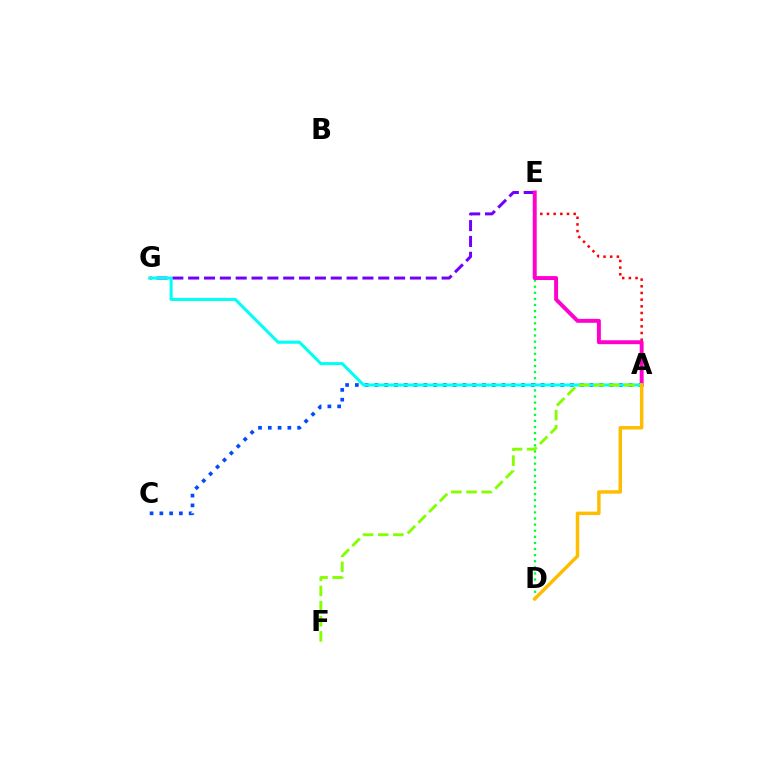{('D', 'E'): [{'color': '#00ff39', 'line_style': 'dotted', 'thickness': 1.66}], ('A', 'E'): [{'color': '#ff0000', 'line_style': 'dotted', 'thickness': 1.81}, {'color': '#ff00cf', 'line_style': 'solid', 'thickness': 2.83}], ('E', 'G'): [{'color': '#7200ff', 'line_style': 'dashed', 'thickness': 2.15}], ('A', 'C'): [{'color': '#004bff', 'line_style': 'dotted', 'thickness': 2.66}], ('A', 'G'): [{'color': '#00fff6', 'line_style': 'solid', 'thickness': 2.2}], ('A', 'F'): [{'color': '#84ff00', 'line_style': 'dashed', 'thickness': 2.06}], ('A', 'D'): [{'color': '#ffbd00', 'line_style': 'solid', 'thickness': 2.49}]}